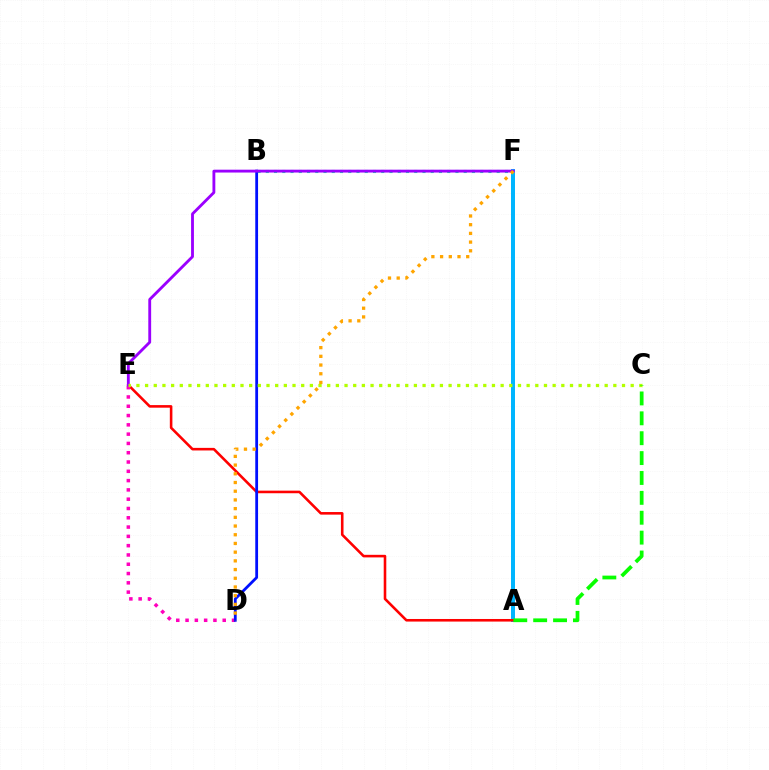{('A', 'F'): [{'color': '#00b5ff', 'line_style': 'solid', 'thickness': 2.88}], ('A', 'E'): [{'color': '#ff0000', 'line_style': 'solid', 'thickness': 1.86}], ('B', 'F'): [{'color': '#00ff9d', 'line_style': 'dotted', 'thickness': 2.24}], ('D', 'E'): [{'color': '#ff00bd', 'line_style': 'dotted', 'thickness': 2.53}], ('B', 'D'): [{'color': '#0010ff', 'line_style': 'solid', 'thickness': 2.01}], ('E', 'F'): [{'color': '#9b00ff', 'line_style': 'solid', 'thickness': 2.05}], ('C', 'E'): [{'color': '#b3ff00', 'line_style': 'dotted', 'thickness': 2.36}], ('A', 'C'): [{'color': '#08ff00', 'line_style': 'dashed', 'thickness': 2.7}], ('D', 'F'): [{'color': '#ffa500', 'line_style': 'dotted', 'thickness': 2.37}]}